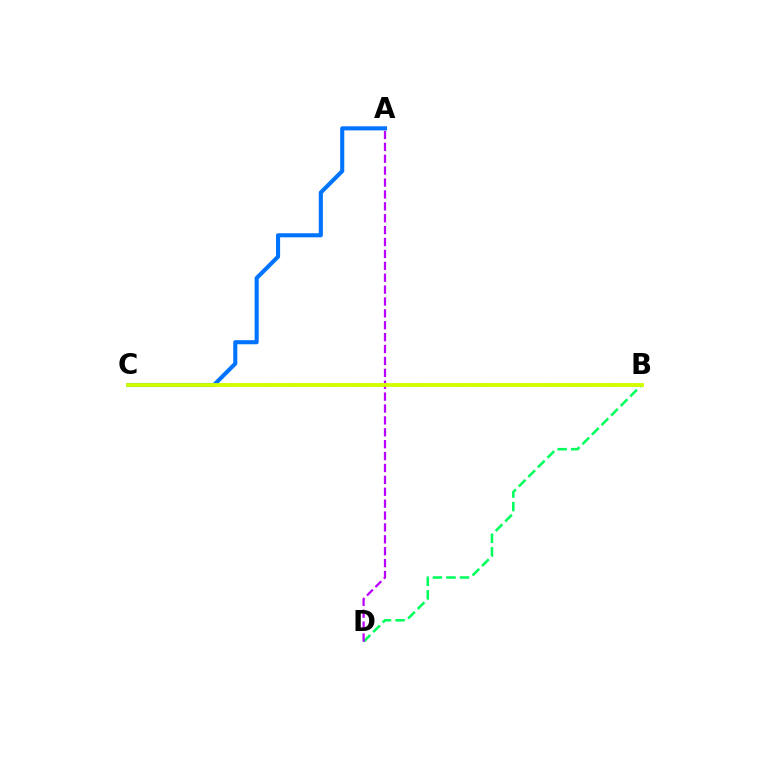{('B', 'C'): [{'color': '#ff0000', 'line_style': 'dashed', 'thickness': 1.73}, {'color': '#d1ff00', 'line_style': 'solid', 'thickness': 2.75}], ('A', 'C'): [{'color': '#0074ff', 'line_style': 'solid', 'thickness': 2.94}], ('B', 'D'): [{'color': '#00ff5c', 'line_style': 'dashed', 'thickness': 1.84}], ('A', 'D'): [{'color': '#b900ff', 'line_style': 'dashed', 'thickness': 1.62}]}